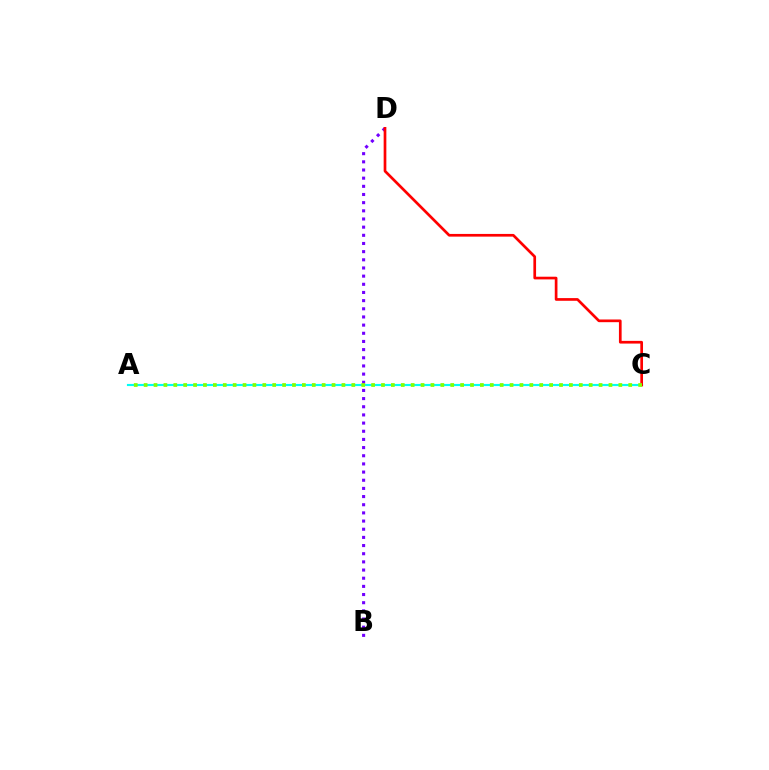{('A', 'C'): [{'color': '#00fff6', 'line_style': 'solid', 'thickness': 1.54}, {'color': '#84ff00', 'line_style': 'dotted', 'thickness': 2.69}], ('B', 'D'): [{'color': '#7200ff', 'line_style': 'dotted', 'thickness': 2.22}], ('C', 'D'): [{'color': '#ff0000', 'line_style': 'solid', 'thickness': 1.94}]}